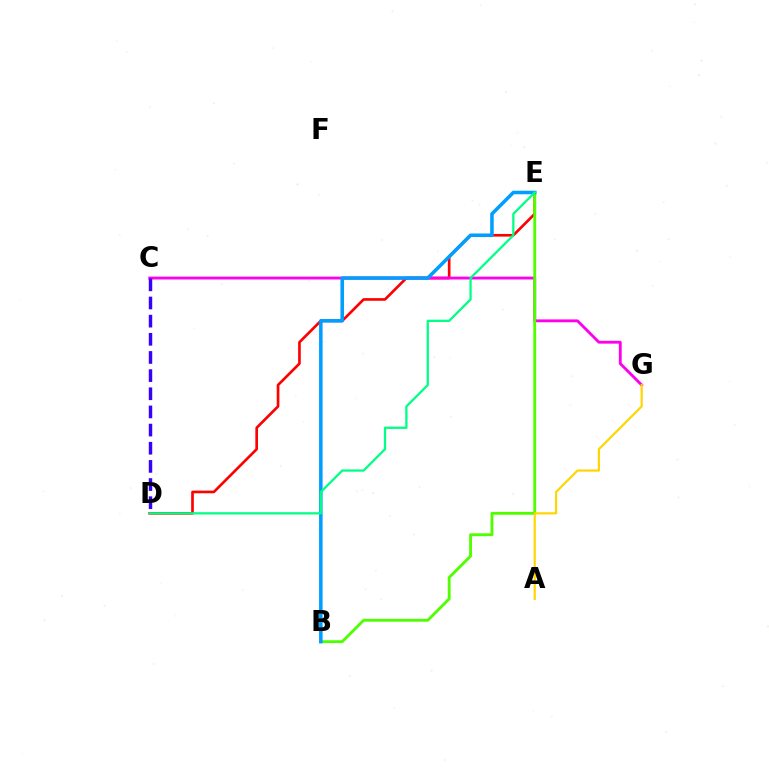{('D', 'E'): [{'color': '#ff0000', 'line_style': 'solid', 'thickness': 1.91}, {'color': '#00ff86', 'line_style': 'solid', 'thickness': 1.64}], ('C', 'G'): [{'color': '#ff00ed', 'line_style': 'solid', 'thickness': 2.06}], ('B', 'E'): [{'color': '#4fff00', 'line_style': 'solid', 'thickness': 2.05}, {'color': '#009eff', 'line_style': 'solid', 'thickness': 2.55}], ('A', 'G'): [{'color': '#ffd500', 'line_style': 'solid', 'thickness': 1.56}], ('C', 'D'): [{'color': '#3700ff', 'line_style': 'dashed', 'thickness': 2.47}]}